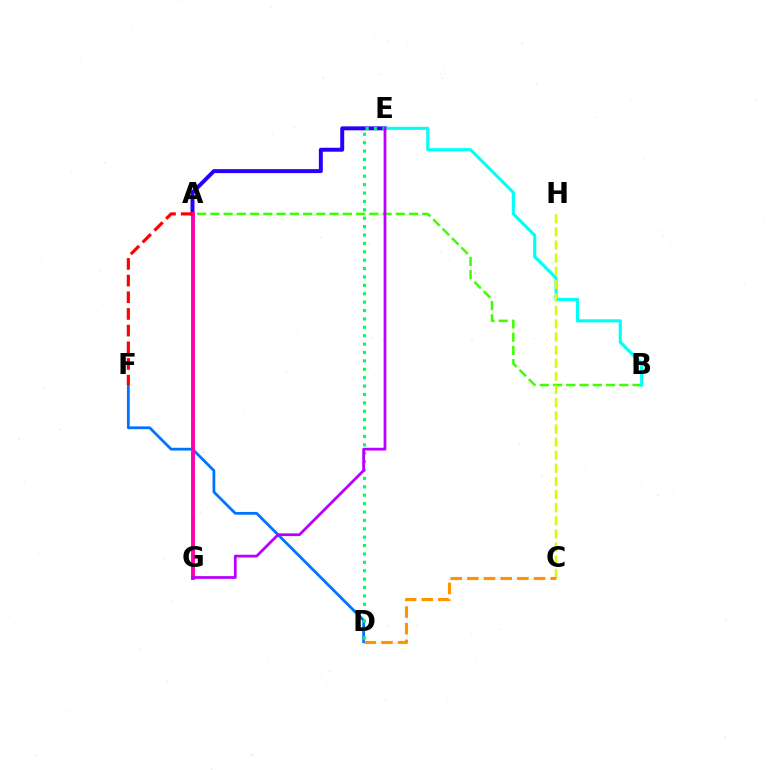{('D', 'F'): [{'color': '#0074ff', 'line_style': 'solid', 'thickness': 2.0}], ('A', 'E'): [{'color': '#2500ff', 'line_style': 'solid', 'thickness': 2.85}], ('A', 'B'): [{'color': '#3dff00', 'line_style': 'dashed', 'thickness': 1.8}], ('B', 'E'): [{'color': '#00fff6', 'line_style': 'solid', 'thickness': 2.24}], ('C', 'H'): [{'color': '#d1ff00', 'line_style': 'dashed', 'thickness': 1.78}], ('C', 'D'): [{'color': '#ff9400', 'line_style': 'dashed', 'thickness': 2.26}], ('D', 'E'): [{'color': '#00ff5c', 'line_style': 'dotted', 'thickness': 2.28}], ('A', 'G'): [{'color': '#ff00ac', 'line_style': 'solid', 'thickness': 2.79}], ('E', 'G'): [{'color': '#b900ff', 'line_style': 'solid', 'thickness': 2.0}], ('A', 'F'): [{'color': '#ff0000', 'line_style': 'dashed', 'thickness': 2.26}]}